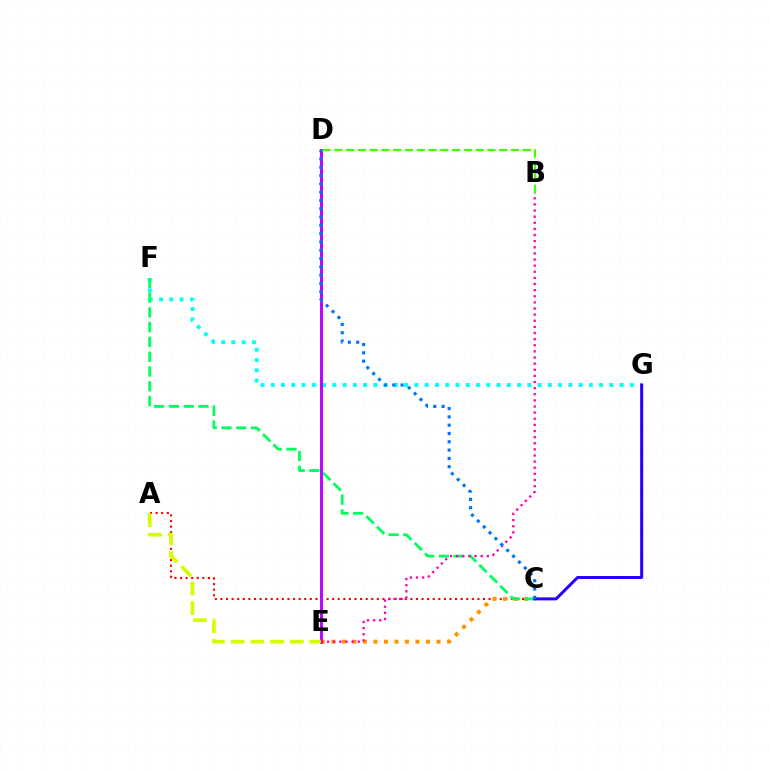{('A', 'C'): [{'color': '#ff0000', 'line_style': 'dotted', 'thickness': 1.52}], ('C', 'E'): [{'color': '#ff9400', 'line_style': 'dotted', 'thickness': 2.86}], ('F', 'G'): [{'color': '#00fff6', 'line_style': 'dotted', 'thickness': 2.79}], ('C', 'F'): [{'color': '#00ff5c', 'line_style': 'dashed', 'thickness': 2.01}], ('D', 'E'): [{'color': '#b900ff', 'line_style': 'solid', 'thickness': 2.1}], ('C', 'G'): [{'color': '#2500ff', 'line_style': 'solid', 'thickness': 2.17}], ('B', 'E'): [{'color': '#ff00ac', 'line_style': 'dotted', 'thickness': 1.66}], ('C', 'D'): [{'color': '#0074ff', 'line_style': 'dotted', 'thickness': 2.26}], ('A', 'E'): [{'color': '#d1ff00', 'line_style': 'dashed', 'thickness': 2.67}], ('B', 'D'): [{'color': '#3dff00', 'line_style': 'dashed', 'thickness': 1.6}]}